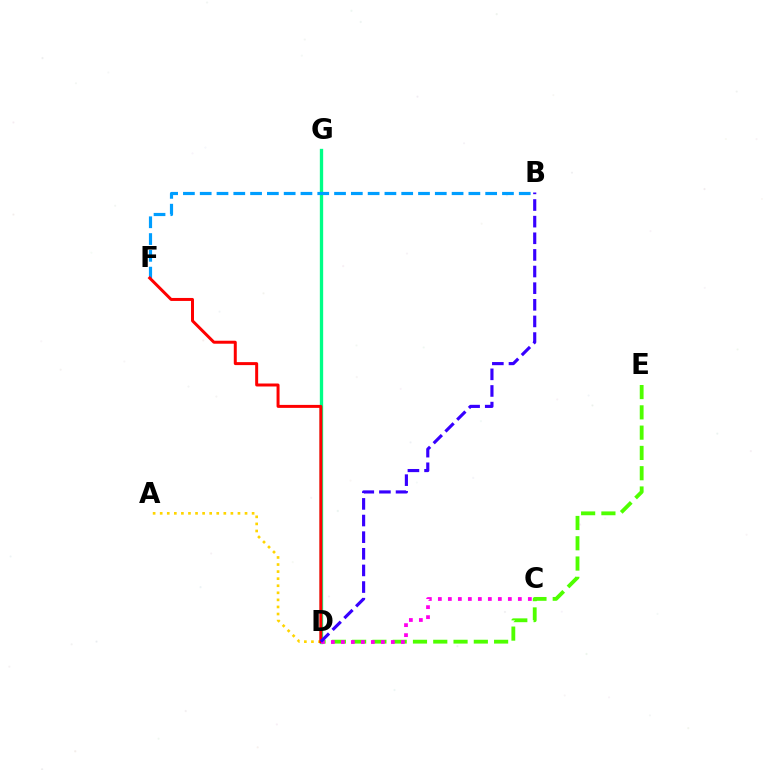{('A', 'D'): [{'color': '#ffd500', 'line_style': 'dotted', 'thickness': 1.92}], ('D', 'G'): [{'color': '#00ff86', 'line_style': 'solid', 'thickness': 2.4}], ('B', 'F'): [{'color': '#009eff', 'line_style': 'dashed', 'thickness': 2.28}], ('D', 'E'): [{'color': '#4fff00', 'line_style': 'dashed', 'thickness': 2.76}], ('D', 'F'): [{'color': '#ff0000', 'line_style': 'solid', 'thickness': 2.15}], ('C', 'D'): [{'color': '#ff00ed', 'line_style': 'dotted', 'thickness': 2.72}], ('B', 'D'): [{'color': '#3700ff', 'line_style': 'dashed', 'thickness': 2.26}]}